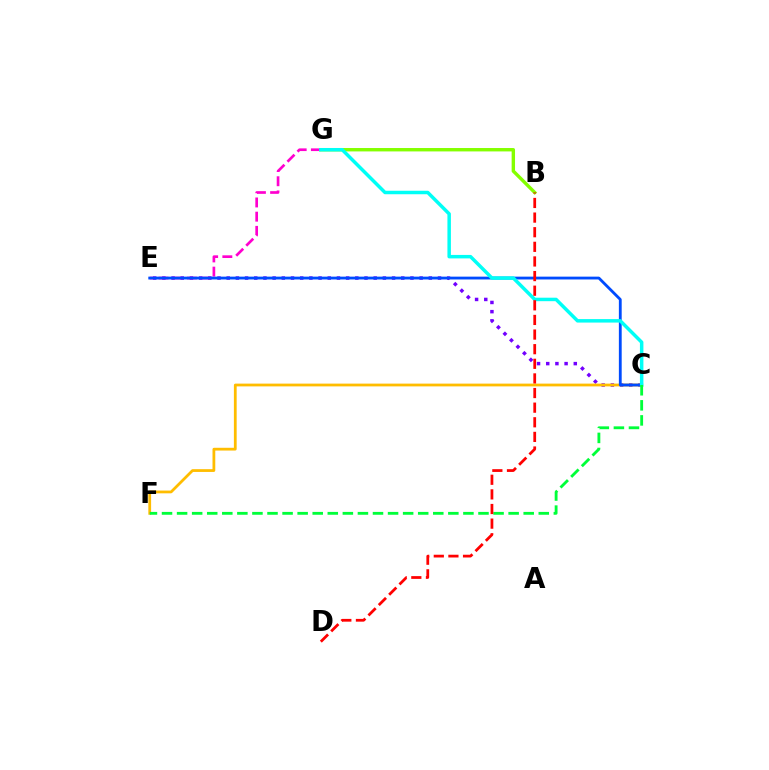{('C', 'E'): [{'color': '#7200ff', 'line_style': 'dotted', 'thickness': 2.5}, {'color': '#004bff', 'line_style': 'solid', 'thickness': 2.03}], ('B', 'G'): [{'color': '#84ff00', 'line_style': 'solid', 'thickness': 2.44}], ('C', 'F'): [{'color': '#ffbd00', 'line_style': 'solid', 'thickness': 2.0}, {'color': '#00ff39', 'line_style': 'dashed', 'thickness': 2.05}], ('E', 'G'): [{'color': '#ff00cf', 'line_style': 'dashed', 'thickness': 1.93}], ('C', 'G'): [{'color': '#00fff6', 'line_style': 'solid', 'thickness': 2.51}], ('B', 'D'): [{'color': '#ff0000', 'line_style': 'dashed', 'thickness': 1.99}]}